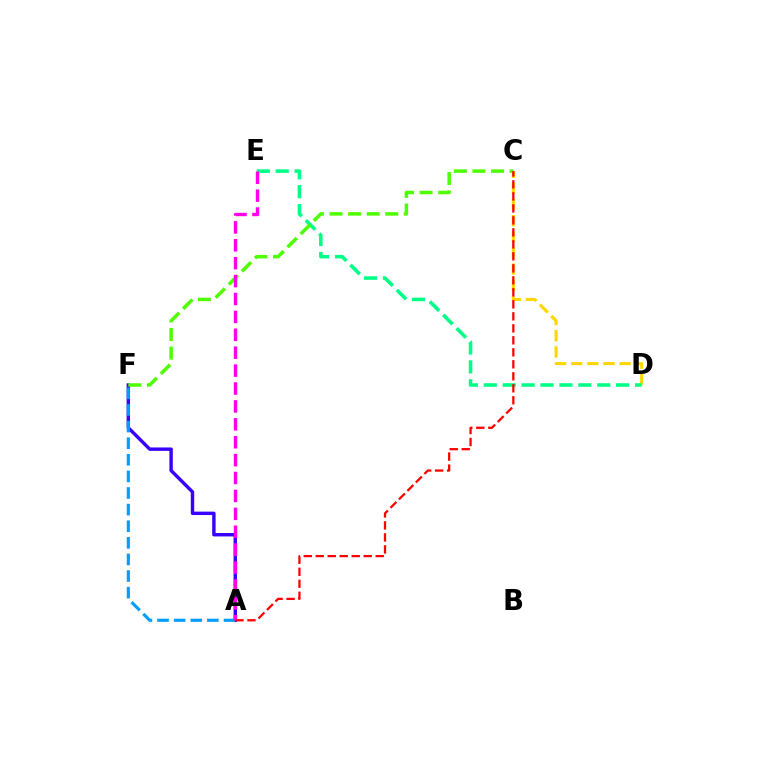{('A', 'F'): [{'color': '#3700ff', 'line_style': 'solid', 'thickness': 2.45}, {'color': '#009eff', 'line_style': 'dashed', 'thickness': 2.26}], ('C', 'D'): [{'color': '#ffd500', 'line_style': 'dashed', 'thickness': 2.19}], ('D', 'E'): [{'color': '#00ff86', 'line_style': 'dashed', 'thickness': 2.57}], ('C', 'F'): [{'color': '#4fff00', 'line_style': 'dashed', 'thickness': 2.52}], ('A', 'E'): [{'color': '#ff00ed', 'line_style': 'dashed', 'thickness': 2.43}], ('A', 'C'): [{'color': '#ff0000', 'line_style': 'dashed', 'thickness': 1.63}]}